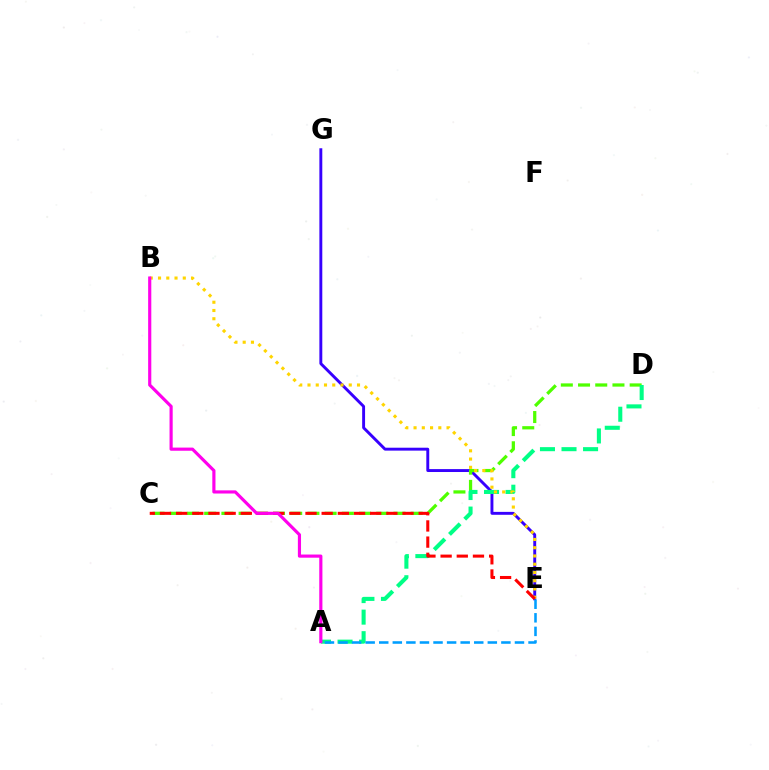{('E', 'G'): [{'color': '#3700ff', 'line_style': 'solid', 'thickness': 2.1}], ('C', 'D'): [{'color': '#4fff00', 'line_style': 'dashed', 'thickness': 2.34}], ('A', 'D'): [{'color': '#00ff86', 'line_style': 'dashed', 'thickness': 2.93}], ('B', 'E'): [{'color': '#ffd500', 'line_style': 'dotted', 'thickness': 2.24}], ('C', 'E'): [{'color': '#ff0000', 'line_style': 'dashed', 'thickness': 2.2}], ('A', 'E'): [{'color': '#009eff', 'line_style': 'dashed', 'thickness': 1.84}], ('A', 'B'): [{'color': '#ff00ed', 'line_style': 'solid', 'thickness': 2.27}]}